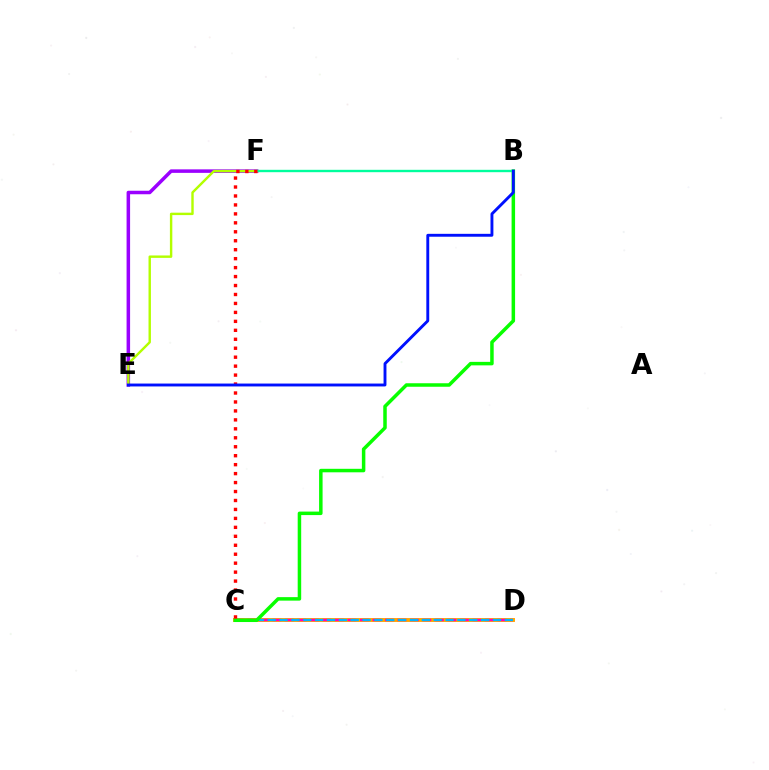{('E', 'F'): [{'color': '#9b00ff', 'line_style': 'solid', 'thickness': 2.53}, {'color': '#b3ff00', 'line_style': 'solid', 'thickness': 1.74}], ('C', 'D'): [{'color': '#ffa500', 'line_style': 'solid', 'thickness': 2.82}, {'color': '#ff00bd', 'line_style': 'dashed', 'thickness': 1.7}, {'color': '#00b5ff', 'line_style': 'dashed', 'thickness': 1.61}], ('B', 'C'): [{'color': '#08ff00', 'line_style': 'solid', 'thickness': 2.52}], ('B', 'F'): [{'color': '#00ff9d', 'line_style': 'solid', 'thickness': 1.71}], ('C', 'F'): [{'color': '#ff0000', 'line_style': 'dotted', 'thickness': 2.43}], ('B', 'E'): [{'color': '#0010ff', 'line_style': 'solid', 'thickness': 2.08}]}